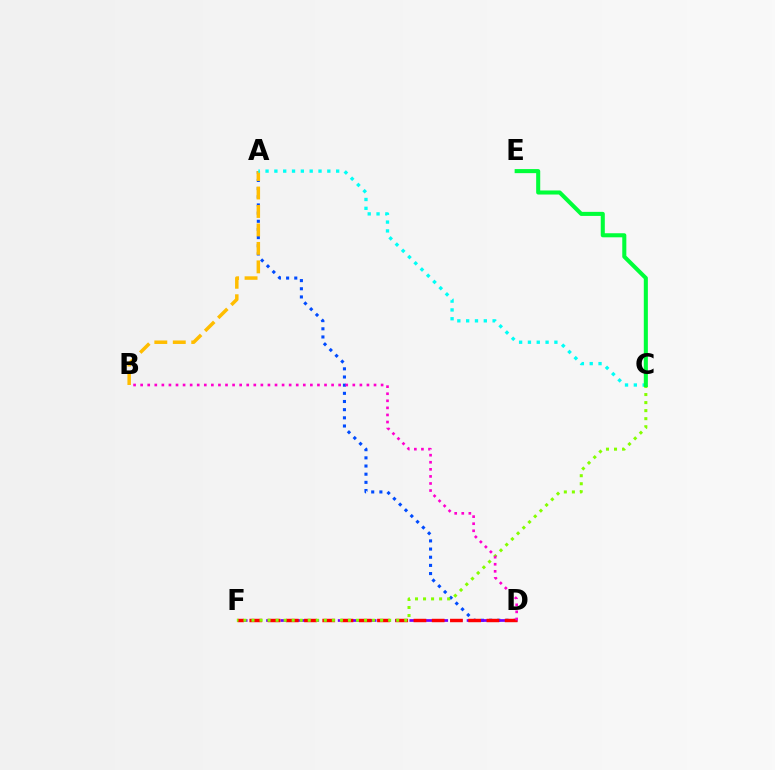{('A', 'D'): [{'color': '#004bff', 'line_style': 'dotted', 'thickness': 2.22}], ('D', 'F'): [{'color': '#7200ff', 'line_style': 'dashed', 'thickness': 1.95}, {'color': '#ff0000', 'line_style': 'dashed', 'thickness': 2.48}], ('A', 'B'): [{'color': '#ffbd00', 'line_style': 'dashed', 'thickness': 2.51}], ('C', 'F'): [{'color': '#84ff00', 'line_style': 'dotted', 'thickness': 2.18}], ('A', 'C'): [{'color': '#00fff6', 'line_style': 'dotted', 'thickness': 2.4}], ('C', 'E'): [{'color': '#00ff39', 'line_style': 'solid', 'thickness': 2.93}], ('B', 'D'): [{'color': '#ff00cf', 'line_style': 'dotted', 'thickness': 1.92}]}